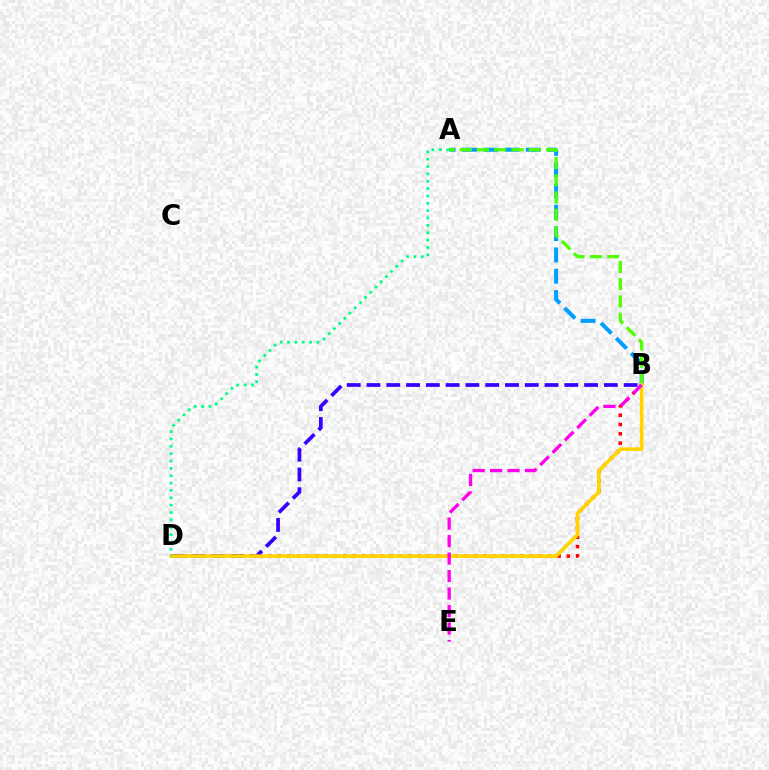{('A', 'B'): [{'color': '#009eff', 'line_style': 'dashed', 'thickness': 2.9}, {'color': '#4fff00', 'line_style': 'dashed', 'thickness': 2.35}], ('B', 'D'): [{'color': '#ff0000', 'line_style': 'dotted', 'thickness': 2.53}, {'color': '#3700ff', 'line_style': 'dashed', 'thickness': 2.69}, {'color': '#ffd500', 'line_style': 'solid', 'thickness': 2.6}], ('A', 'D'): [{'color': '#00ff86', 'line_style': 'dotted', 'thickness': 2.0}], ('B', 'E'): [{'color': '#ff00ed', 'line_style': 'dashed', 'thickness': 2.38}]}